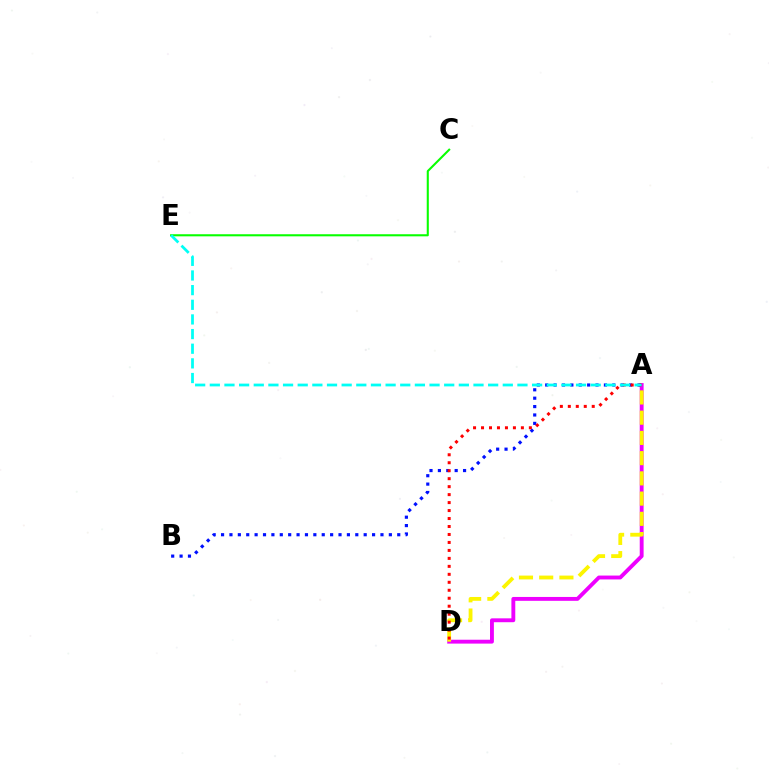{('A', 'D'): [{'color': '#ee00ff', 'line_style': 'solid', 'thickness': 2.79}, {'color': '#fcf500', 'line_style': 'dashed', 'thickness': 2.75}, {'color': '#ff0000', 'line_style': 'dotted', 'thickness': 2.17}], ('A', 'B'): [{'color': '#0010ff', 'line_style': 'dotted', 'thickness': 2.28}], ('C', 'E'): [{'color': '#08ff00', 'line_style': 'solid', 'thickness': 1.51}], ('A', 'E'): [{'color': '#00fff6', 'line_style': 'dashed', 'thickness': 1.99}]}